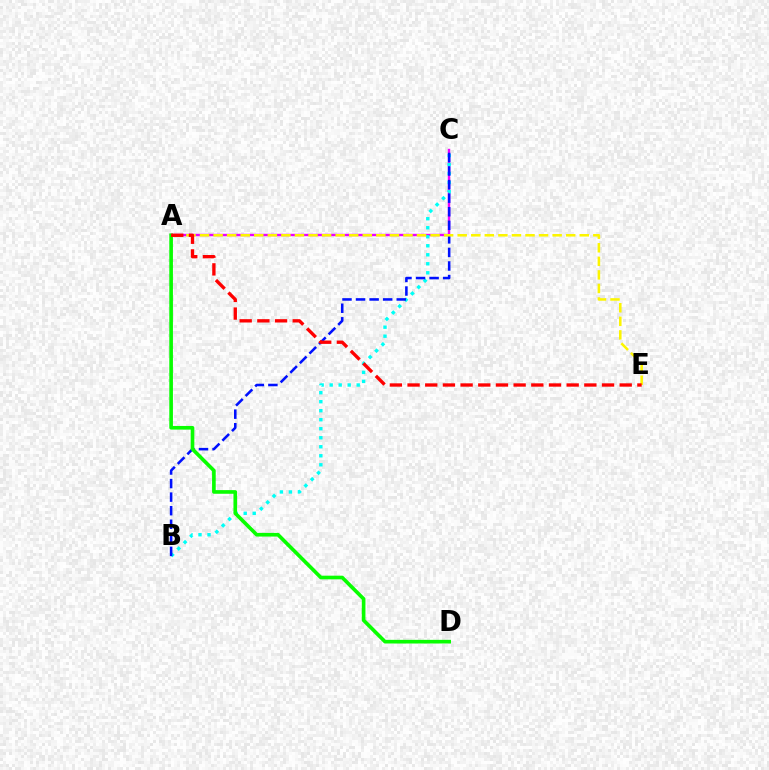{('A', 'C'): [{'color': '#ee00ff', 'line_style': 'solid', 'thickness': 1.73}], ('B', 'C'): [{'color': '#00fff6', 'line_style': 'dotted', 'thickness': 2.45}, {'color': '#0010ff', 'line_style': 'dashed', 'thickness': 1.84}], ('A', 'D'): [{'color': '#08ff00', 'line_style': 'solid', 'thickness': 2.63}], ('A', 'E'): [{'color': '#fcf500', 'line_style': 'dashed', 'thickness': 1.84}, {'color': '#ff0000', 'line_style': 'dashed', 'thickness': 2.4}]}